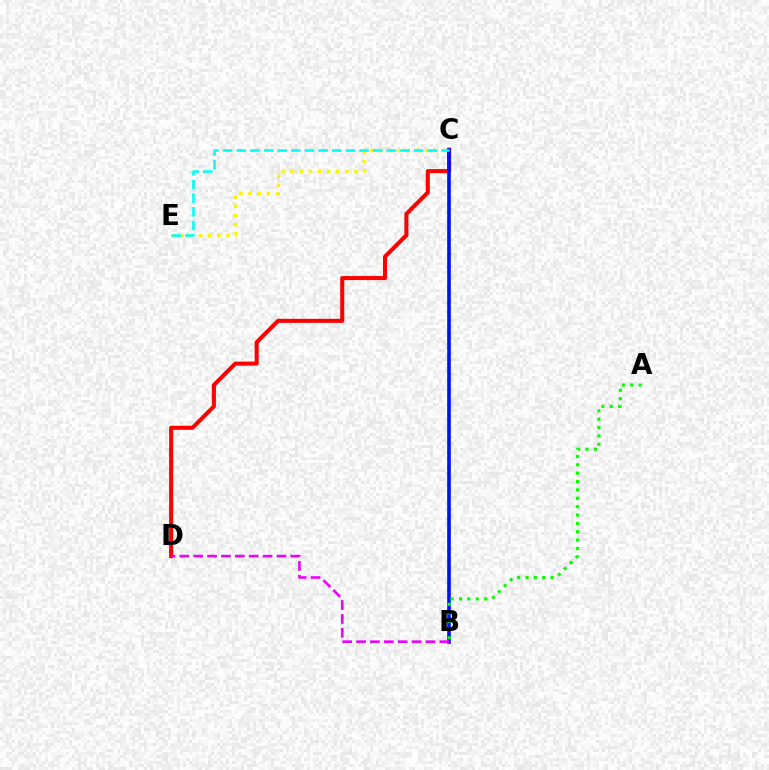{('C', 'D'): [{'color': '#ff0000', 'line_style': 'solid', 'thickness': 2.9}], ('B', 'C'): [{'color': '#0010ff', 'line_style': 'solid', 'thickness': 2.63}], ('A', 'B'): [{'color': '#08ff00', 'line_style': 'dotted', 'thickness': 2.28}], ('C', 'E'): [{'color': '#fcf500', 'line_style': 'dotted', 'thickness': 2.48}, {'color': '#00fff6', 'line_style': 'dashed', 'thickness': 1.85}], ('B', 'D'): [{'color': '#ee00ff', 'line_style': 'dashed', 'thickness': 1.89}]}